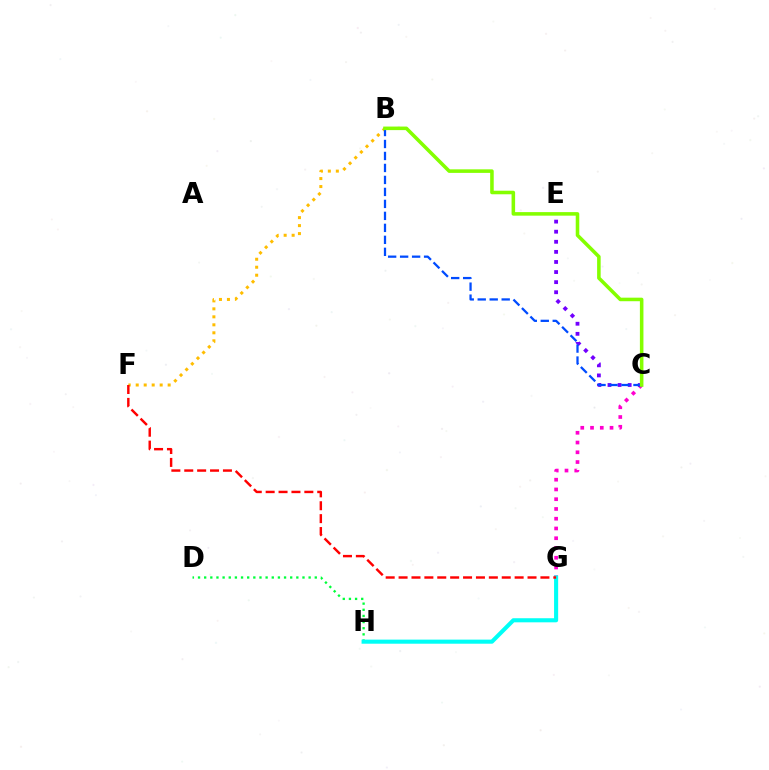{('C', 'G'): [{'color': '#ff00cf', 'line_style': 'dotted', 'thickness': 2.65}], ('C', 'E'): [{'color': '#7200ff', 'line_style': 'dotted', 'thickness': 2.74}], ('D', 'H'): [{'color': '#00ff39', 'line_style': 'dotted', 'thickness': 1.67}], ('B', 'F'): [{'color': '#ffbd00', 'line_style': 'dotted', 'thickness': 2.17}], ('B', 'C'): [{'color': '#004bff', 'line_style': 'dashed', 'thickness': 1.63}, {'color': '#84ff00', 'line_style': 'solid', 'thickness': 2.56}], ('G', 'H'): [{'color': '#00fff6', 'line_style': 'solid', 'thickness': 2.94}], ('F', 'G'): [{'color': '#ff0000', 'line_style': 'dashed', 'thickness': 1.75}]}